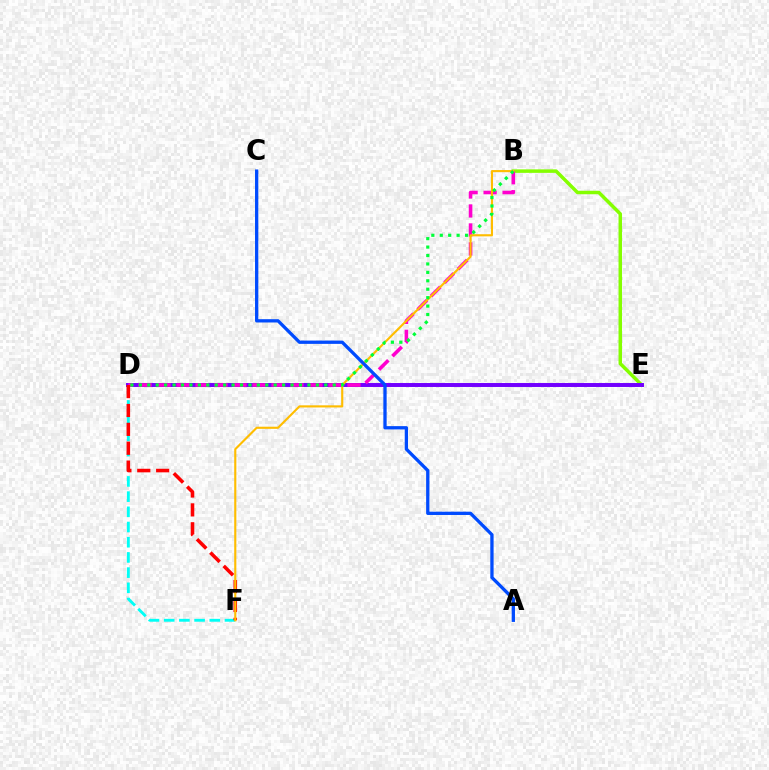{('D', 'F'): [{'color': '#00fff6', 'line_style': 'dashed', 'thickness': 2.06}, {'color': '#ff0000', 'line_style': 'dashed', 'thickness': 2.57}], ('B', 'E'): [{'color': '#84ff00', 'line_style': 'solid', 'thickness': 2.52}], ('D', 'E'): [{'color': '#7200ff', 'line_style': 'solid', 'thickness': 2.85}], ('B', 'D'): [{'color': '#ff00cf', 'line_style': 'dashed', 'thickness': 2.58}, {'color': '#00ff39', 'line_style': 'dotted', 'thickness': 2.29}], ('B', 'F'): [{'color': '#ffbd00', 'line_style': 'solid', 'thickness': 1.54}], ('A', 'C'): [{'color': '#004bff', 'line_style': 'solid', 'thickness': 2.37}]}